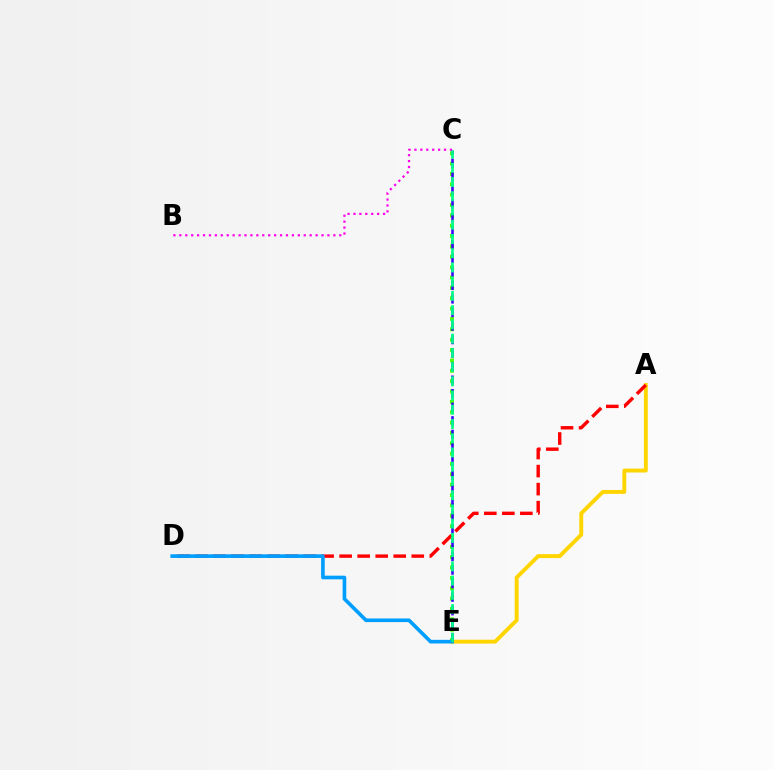{('A', 'E'): [{'color': '#ffd500', 'line_style': 'solid', 'thickness': 2.81}], ('B', 'C'): [{'color': '#ff00ed', 'line_style': 'dotted', 'thickness': 1.61}], ('C', 'E'): [{'color': '#4fff00', 'line_style': 'dotted', 'thickness': 2.81}, {'color': '#3700ff', 'line_style': 'dashed', 'thickness': 1.84}, {'color': '#00ff86', 'line_style': 'dashed', 'thickness': 1.93}], ('A', 'D'): [{'color': '#ff0000', 'line_style': 'dashed', 'thickness': 2.45}], ('D', 'E'): [{'color': '#009eff', 'line_style': 'solid', 'thickness': 2.62}]}